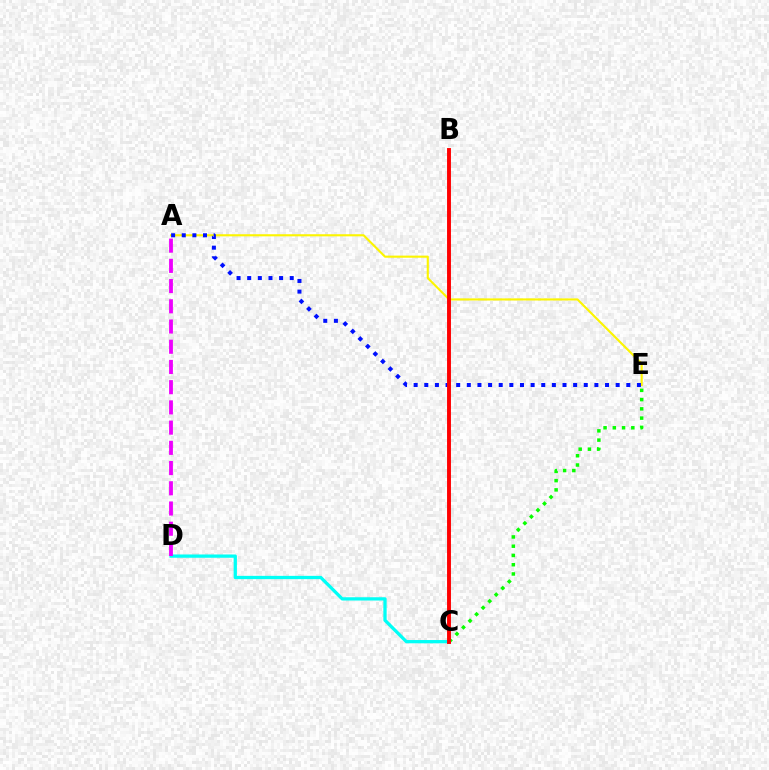{('A', 'E'): [{'color': '#fcf500', 'line_style': 'solid', 'thickness': 1.53}, {'color': '#0010ff', 'line_style': 'dotted', 'thickness': 2.89}], ('C', 'E'): [{'color': '#08ff00', 'line_style': 'dotted', 'thickness': 2.51}], ('C', 'D'): [{'color': '#00fff6', 'line_style': 'solid', 'thickness': 2.35}], ('A', 'D'): [{'color': '#ee00ff', 'line_style': 'dashed', 'thickness': 2.75}], ('B', 'C'): [{'color': '#ff0000', 'line_style': 'solid', 'thickness': 2.81}]}